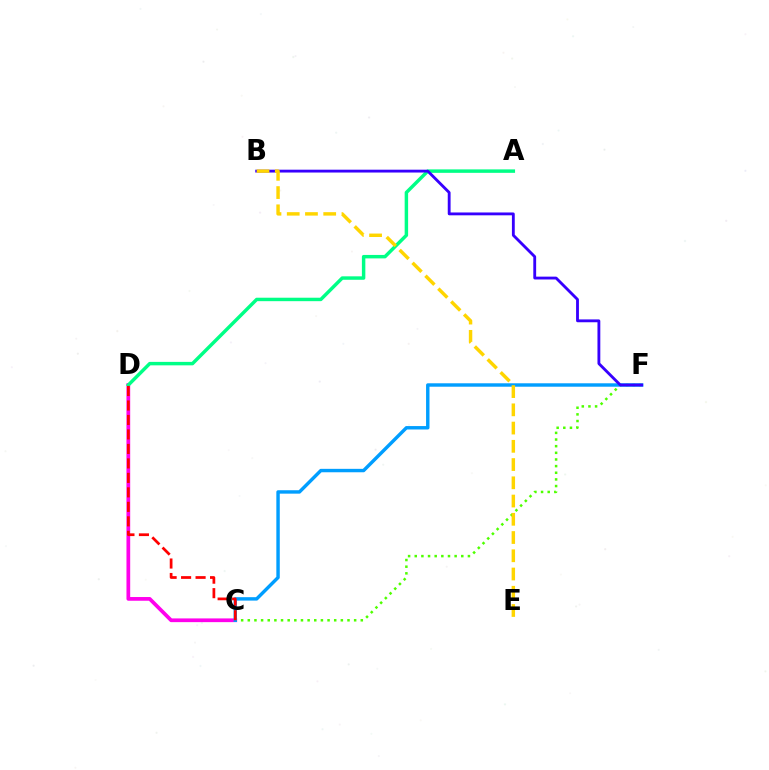{('C', 'F'): [{'color': '#4fff00', 'line_style': 'dotted', 'thickness': 1.81}, {'color': '#009eff', 'line_style': 'solid', 'thickness': 2.46}], ('C', 'D'): [{'color': '#ff00ed', 'line_style': 'solid', 'thickness': 2.68}, {'color': '#ff0000', 'line_style': 'dashed', 'thickness': 1.97}], ('A', 'D'): [{'color': '#00ff86', 'line_style': 'solid', 'thickness': 2.49}], ('B', 'F'): [{'color': '#3700ff', 'line_style': 'solid', 'thickness': 2.04}], ('B', 'E'): [{'color': '#ffd500', 'line_style': 'dashed', 'thickness': 2.48}]}